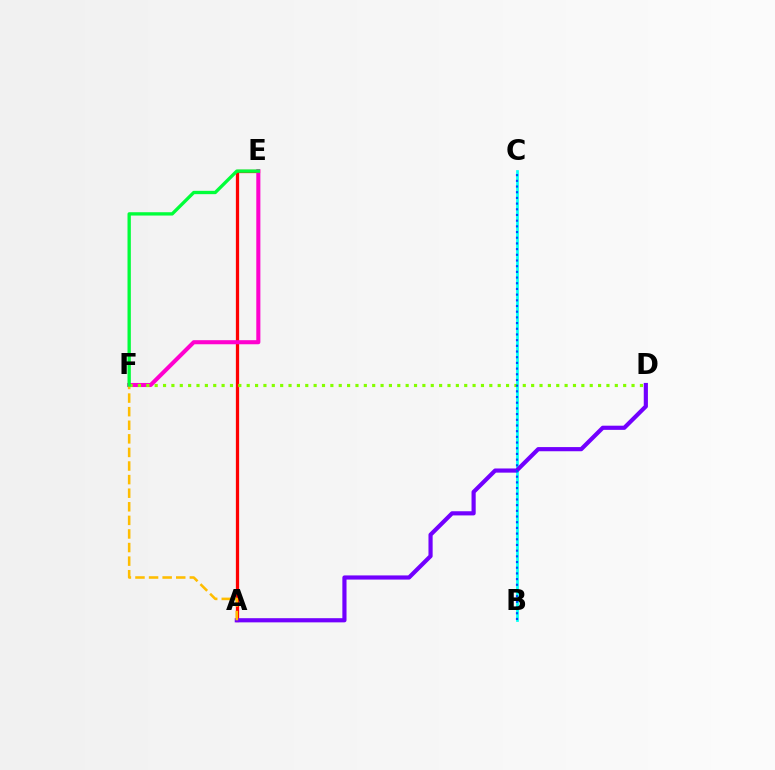{('B', 'C'): [{'color': '#00fff6', 'line_style': 'solid', 'thickness': 1.96}, {'color': '#004bff', 'line_style': 'dotted', 'thickness': 1.55}], ('A', 'E'): [{'color': '#ff0000', 'line_style': 'solid', 'thickness': 2.34}], ('A', 'D'): [{'color': '#7200ff', 'line_style': 'solid', 'thickness': 3.0}], ('E', 'F'): [{'color': '#ff00cf', 'line_style': 'solid', 'thickness': 2.93}, {'color': '#00ff39', 'line_style': 'solid', 'thickness': 2.4}], ('A', 'F'): [{'color': '#ffbd00', 'line_style': 'dashed', 'thickness': 1.85}], ('D', 'F'): [{'color': '#84ff00', 'line_style': 'dotted', 'thickness': 2.27}]}